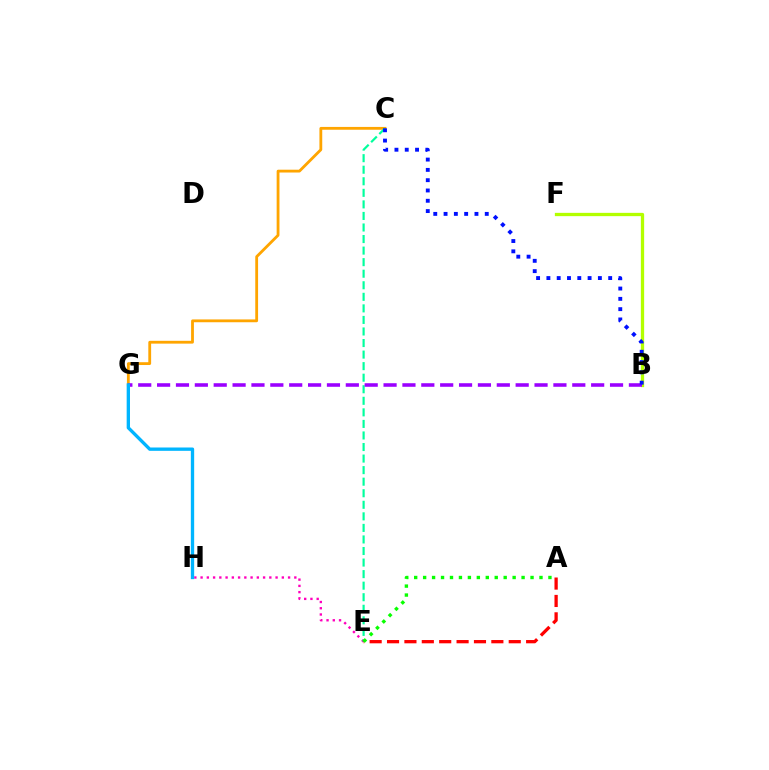{('E', 'H'): [{'color': '#ff00bd', 'line_style': 'dotted', 'thickness': 1.7}], ('C', 'G'): [{'color': '#ffa500', 'line_style': 'solid', 'thickness': 2.03}], ('C', 'E'): [{'color': '#00ff9d', 'line_style': 'dashed', 'thickness': 1.57}], ('A', 'E'): [{'color': '#ff0000', 'line_style': 'dashed', 'thickness': 2.36}, {'color': '#08ff00', 'line_style': 'dotted', 'thickness': 2.43}], ('B', 'F'): [{'color': '#b3ff00', 'line_style': 'solid', 'thickness': 2.37}], ('B', 'G'): [{'color': '#9b00ff', 'line_style': 'dashed', 'thickness': 2.56}], ('G', 'H'): [{'color': '#00b5ff', 'line_style': 'solid', 'thickness': 2.4}], ('B', 'C'): [{'color': '#0010ff', 'line_style': 'dotted', 'thickness': 2.8}]}